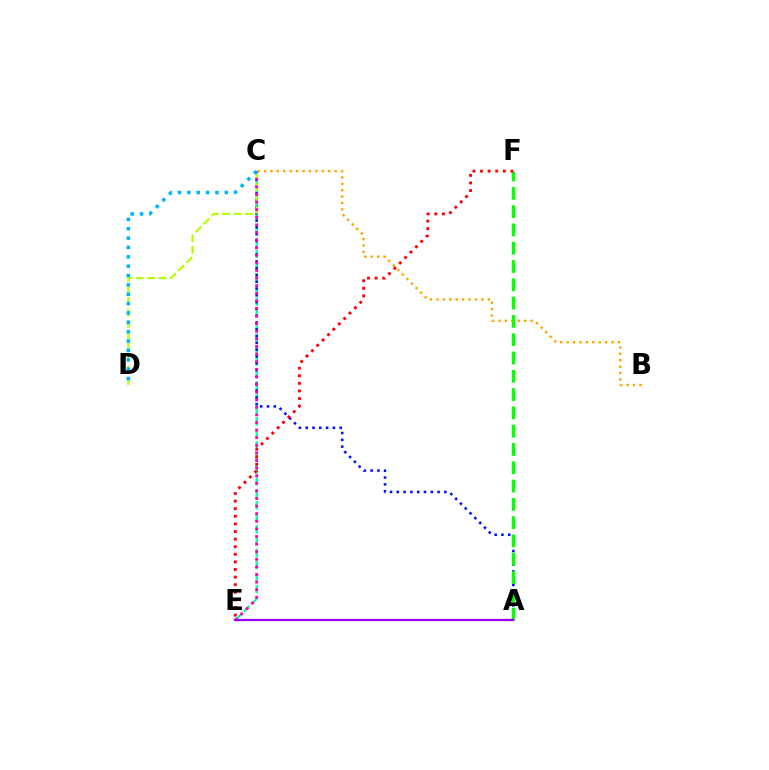{('B', 'C'): [{'color': '#ffa500', 'line_style': 'dotted', 'thickness': 1.74}], ('C', 'E'): [{'color': '#00ff9d', 'line_style': 'dashed', 'thickness': 1.63}, {'color': '#ff00bd', 'line_style': 'dotted', 'thickness': 2.07}], ('A', 'C'): [{'color': '#0010ff', 'line_style': 'dotted', 'thickness': 1.85}], ('A', 'F'): [{'color': '#08ff00', 'line_style': 'dashed', 'thickness': 2.49}], ('C', 'D'): [{'color': '#b3ff00', 'line_style': 'dashed', 'thickness': 1.55}, {'color': '#00b5ff', 'line_style': 'dotted', 'thickness': 2.54}], ('A', 'E'): [{'color': '#9b00ff', 'line_style': 'solid', 'thickness': 1.62}], ('E', 'F'): [{'color': '#ff0000', 'line_style': 'dotted', 'thickness': 2.06}]}